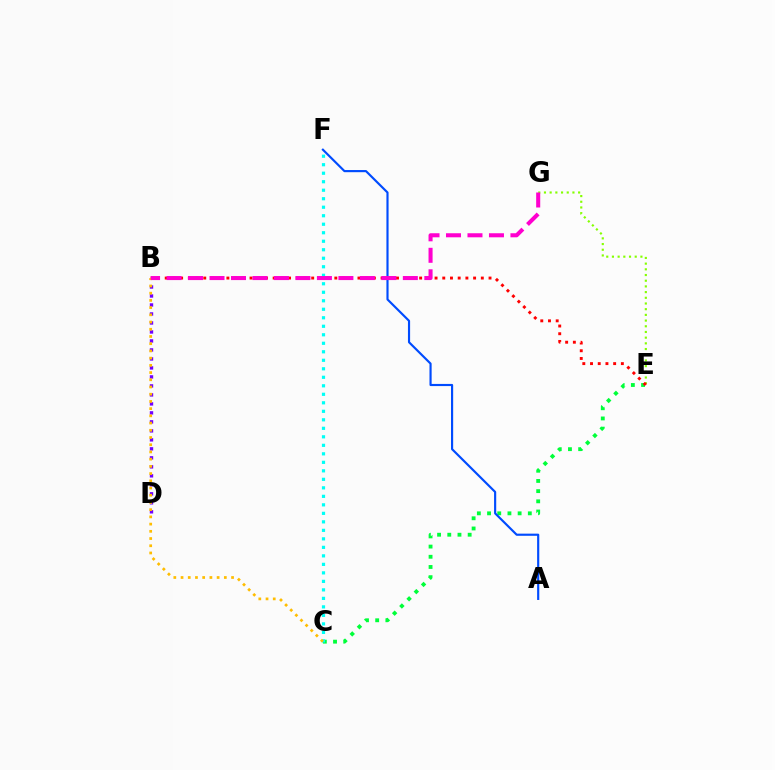{('E', 'G'): [{'color': '#84ff00', 'line_style': 'dotted', 'thickness': 1.55}], ('C', 'E'): [{'color': '#00ff39', 'line_style': 'dotted', 'thickness': 2.77}], ('B', 'E'): [{'color': '#ff0000', 'line_style': 'dotted', 'thickness': 2.09}], ('B', 'D'): [{'color': '#7200ff', 'line_style': 'dotted', 'thickness': 2.44}], ('C', 'F'): [{'color': '#00fff6', 'line_style': 'dotted', 'thickness': 2.31}], ('A', 'F'): [{'color': '#004bff', 'line_style': 'solid', 'thickness': 1.55}], ('B', 'C'): [{'color': '#ffbd00', 'line_style': 'dotted', 'thickness': 1.96}], ('B', 'G'): [{'color': '#ff00cf', 'line_style': 'dashed', 'thickness': 2.92}]}